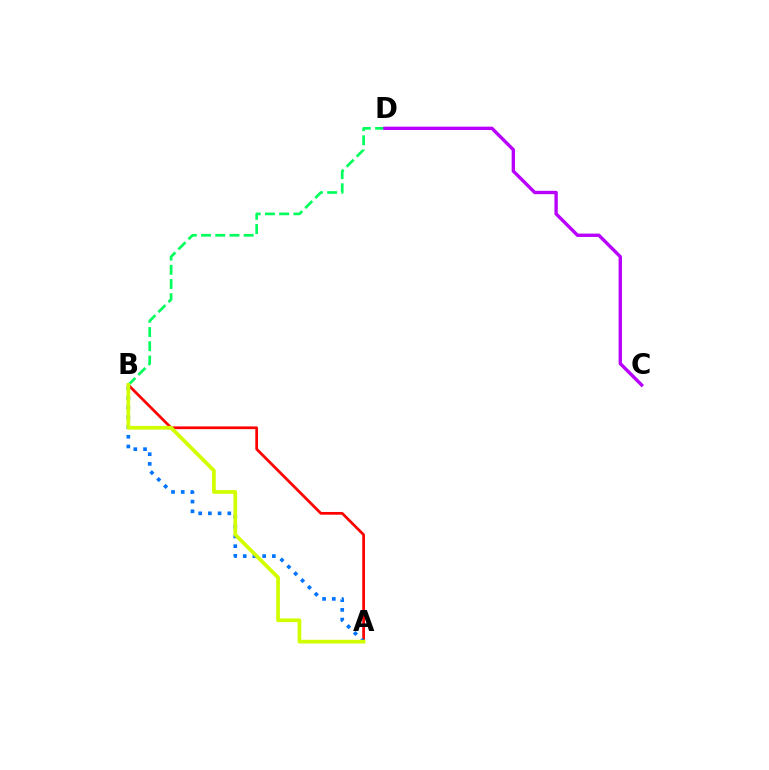{('A', 'B'): [{'color': '#ff0000', 'line_style': 'solid', 'thickness': 1.96}, {'color': '#0074ff', 'line_style': 'dotted', 'thickness': 2.64}, {'color': '#d1ff00', 'line_style': 'solid', 'thickness': 2.68}], ('B', 'D'): [{'color': '#00ff5c', 'line_style': 'dashed', 'thickness': 1.93}], ('C', 'D'): [{'color': '#b900ff', 'line_style': 'solid', 'thickness': 2.42}]}